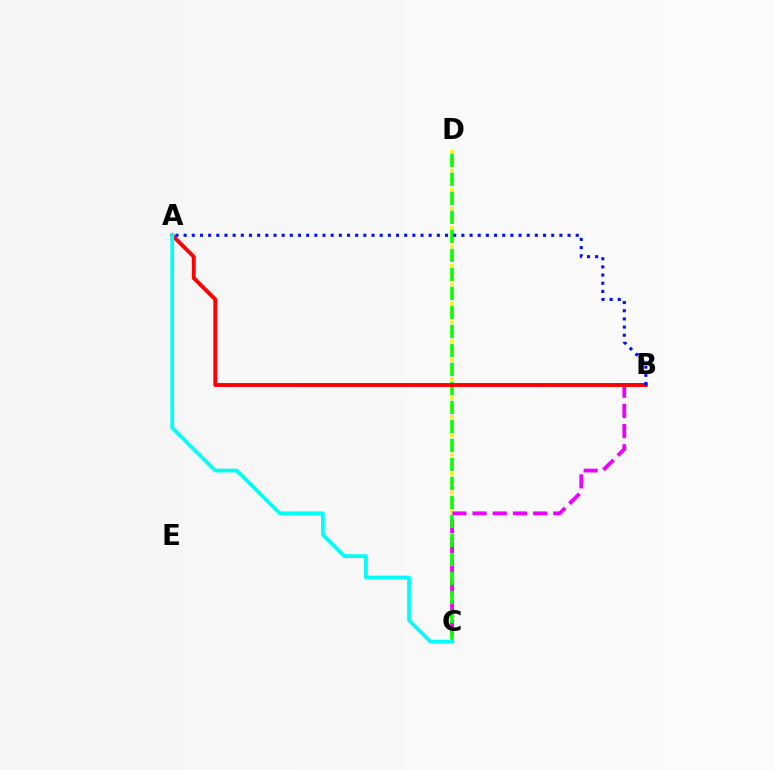{('C', 'D'): [{'color': '#fcf500', 'line_style': 'dotted', 'thickness': 2.57}, {'color': '#08ff00', 'line_style': 'dashed', 'thickness': 2.58}], ('B', 'C'): [{'color': '#ee00ff', 'line_style': 'dashed', 'thickness': 2.74}], ('A', 'B'): [{'color': '#ff0000', 'line_style': 'solid', 'thickness': 2.81}, {'color': '#0010ff', 'line_style': 'dotted', 'thickness': 2.22}], ('A', 'C'): [{'color': '#00fff6', 'line_style': 'solid', 'thickness': 2.72}]}